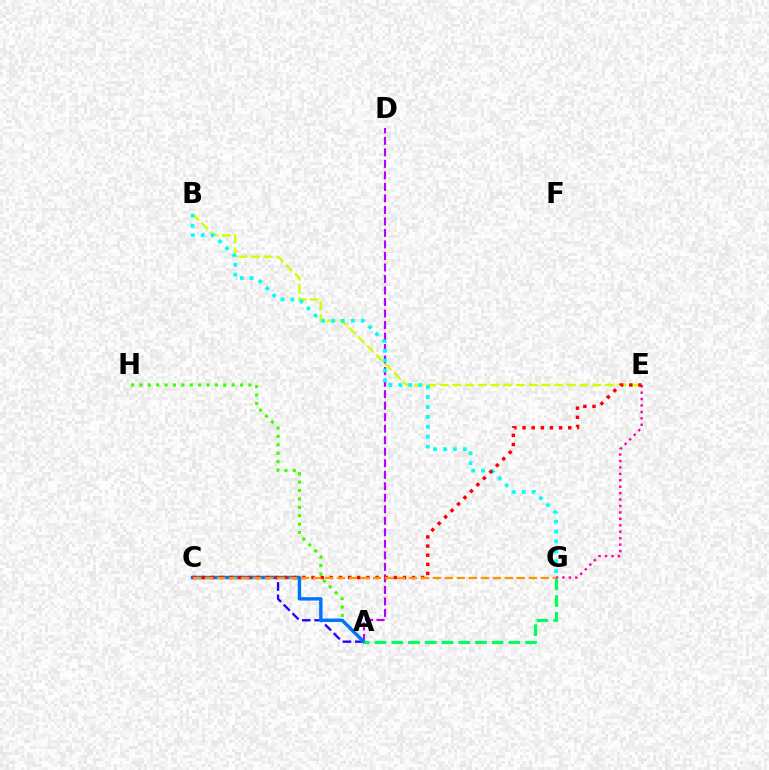{('A', 'C'): [{'color': '#2500ff', 'line_style': 'dashed', 'thickness': 1.68}, {'color': '#0074ff', 'line_style': 'solid', 'thickness': 2.46}], ('A', 'D'): [{'color': '#b900ff', 'line_style': 'dashed', 'thickness': 1.56}], ('B', 'E'): [{'color': '#d1ff00', 'line_style': 'dashed', 'thickness': 1.73}], ('A', 'H'): [{'color': '#3dff00', 'line_style': 'dotted', 'thickness': 2.28}], ('E', 'G'): [{'color': '#ff00ac', 'line_style': 'dotted', 'thickness': 1.75}], ('B', 'G'): [{'color': '#00fff6', 'line_style': 'dotted', 'thickness': 2.69}], ('C', 'E'): [{'color': '#ff0000', 'line_style': 'dotted', 'thickness': 2.48}], ('A', 'G'): [{'color': '#00ff5c', 'line_style': 'dashed', 'thickness': 2.27}], ('C', 'G'): [{'color': '#ff9400', 'line_style': 'dashed', 'thickness': 1.63}]}